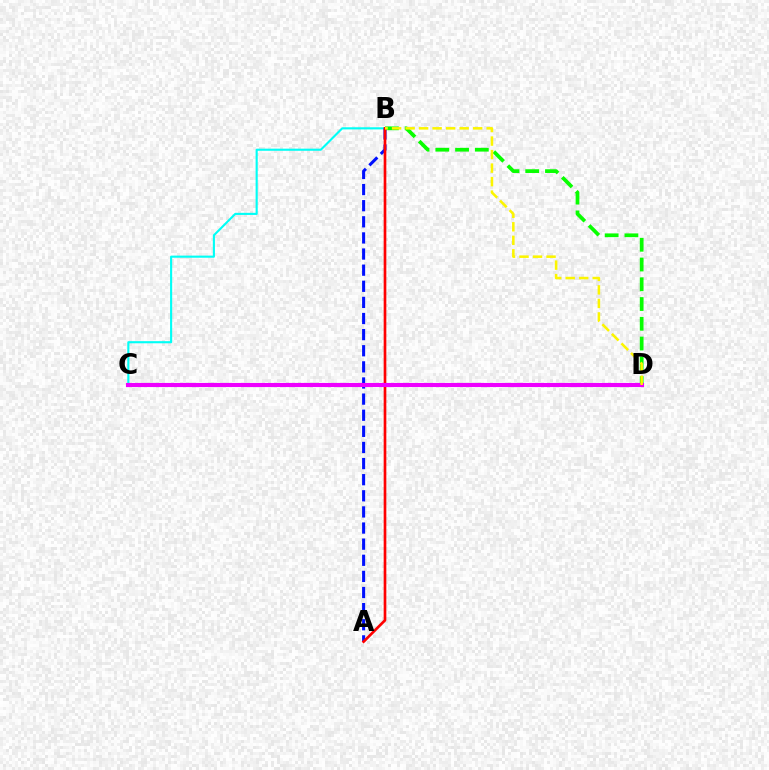{('B', 'D'): [{'color': '#08ff00', 'line_style': 'dashed', 'thickness': 2.68}, {'color': '#fcf500', 'line_style': 'dashed', 'thickness': 1.84}], ('B', 'C'): [{'color': '#00fff6', 'line_style': 'solid', 'thickness': 1.53}], ('A', 'B'): [{'color': '#0010ff', 'line_style': 'dashed', 'thickness': 2.19}, {'color': '#ff0000', 'line_style': 'solid', 'thickness': 1.92}], ('C', 'D'): [{'color': '#ee00ff', 'line_style': 'solid', 'thickness': 2.95}]}